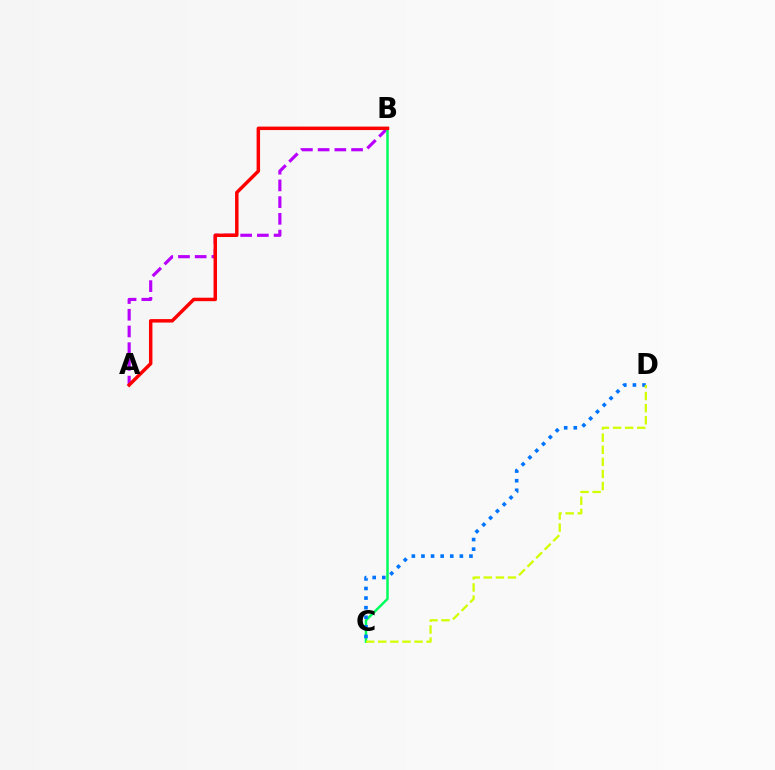{('A', 'B'): [{'color': '#b900ff', 'line_style': 'dashed', 'thickness': 2.27}, {'color': '#ff0000', 'line_style': 'solid', 'thickness': 2.49}], ('B', 'C'): [{'color': '#00ff5c', 'line_style': 'solid', 'thickness': 1.79}], ('C', 'D'): [{'color': '#0074ff', 'line_style': 'dotted', 'thickness': 2.61}, {'color': '#d1ff00', 'line_style': 'dashed', 'thickness': 1.64}]}